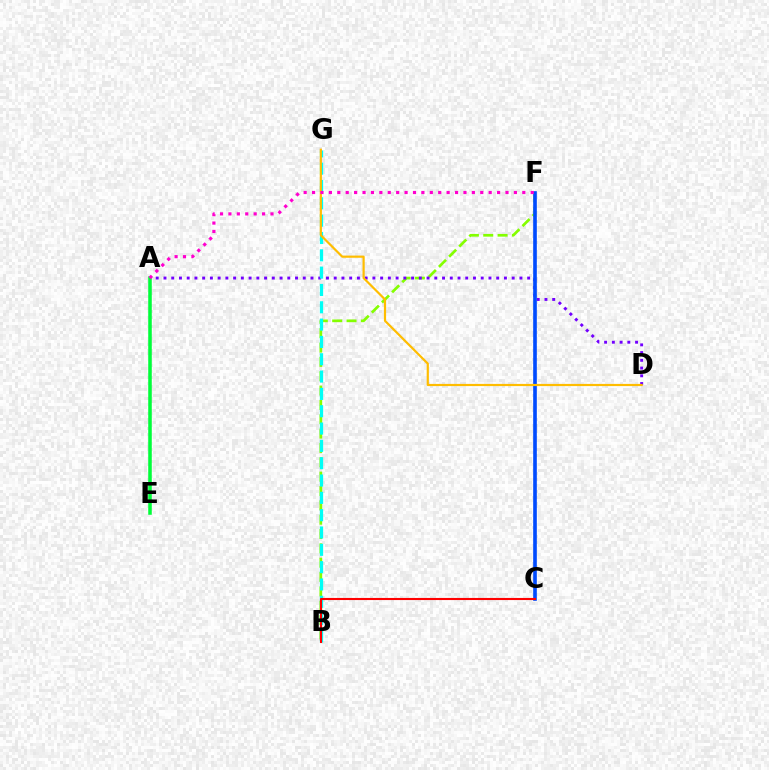{('B', 'F'): [{'color': '#84ff00', 'line_style': 'dashed', 'thickness': 1.95}], ('A', 'D'): [{'color': '#7200ff', 'line_style': 'dotted', 'thickness': 2.1}], ('B', 'G'): [{'color': '#00fff6', 'line_style': 'dashed', 'thickness': 2.35}], ('C', 'F'): [{'color': '#004bff', 'line_style': 'solid', 'thickness': 2.62}], ('D', 'G'): [{'color': '#ffbd00', 'line_style': 'solid', 'thickness': 1.58}], ('B', 'C'): [{'color': '#ff0000', 'line_style': 'solid', 'thickness': 1.52}], ('A', 'E'): [{'color': '#00ff39', 'line_style': 'solid', 'thickness': 2.55}], ('A', 'F'): [{'color': '#ff00cf', 'line_style': 'dotted', 'thickness': 2.28}]}